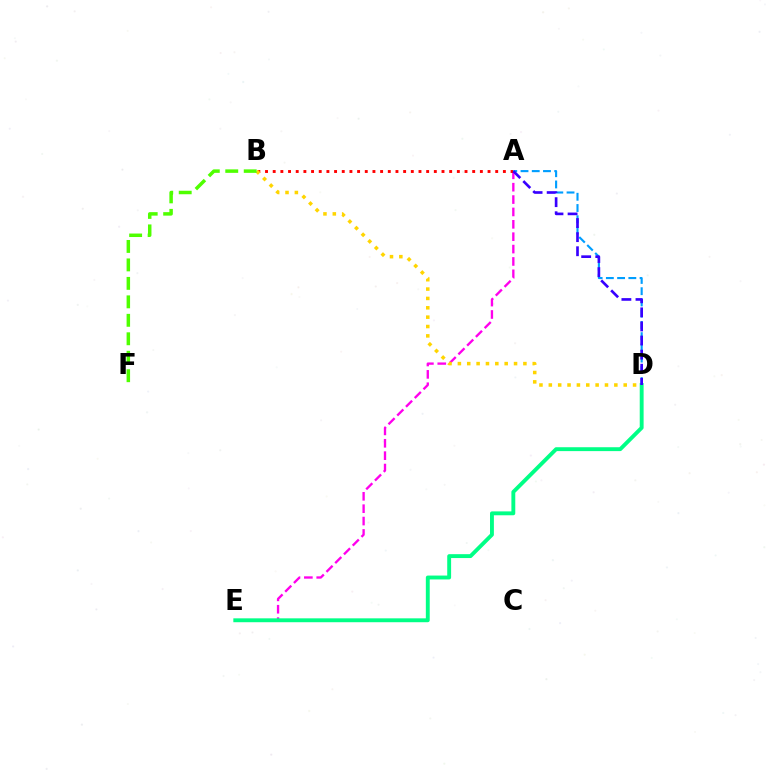{('A', 'E'): [{'color': '#ff00ed', 'line_style': 'dashed', 'thickness': 1.68}], ('A', 'B'): [{'color': '#ff0000', 'line_style': 'dotted', 'thickness': 2.08}], ('D', 'E'): [{'color': '#00ff86', 'line_style': 'solid', 'thickness': 2.8}], ('A', 'D'): [{'color': '#009eff', 'line_style': 'dashed', 'thickness': 1.53}, {'color': '#3700ff', 'line_style': 'dashed', 'thickness': 1.91}], ('B', 'D'): [{'color': '#ffd500', 'line_style': 'dotted', 'thickness': 2.54}], ('B', 'F'): [{'color': '#4fff00', 'line_style': 'dashed', 'thickness': 2.51}]}